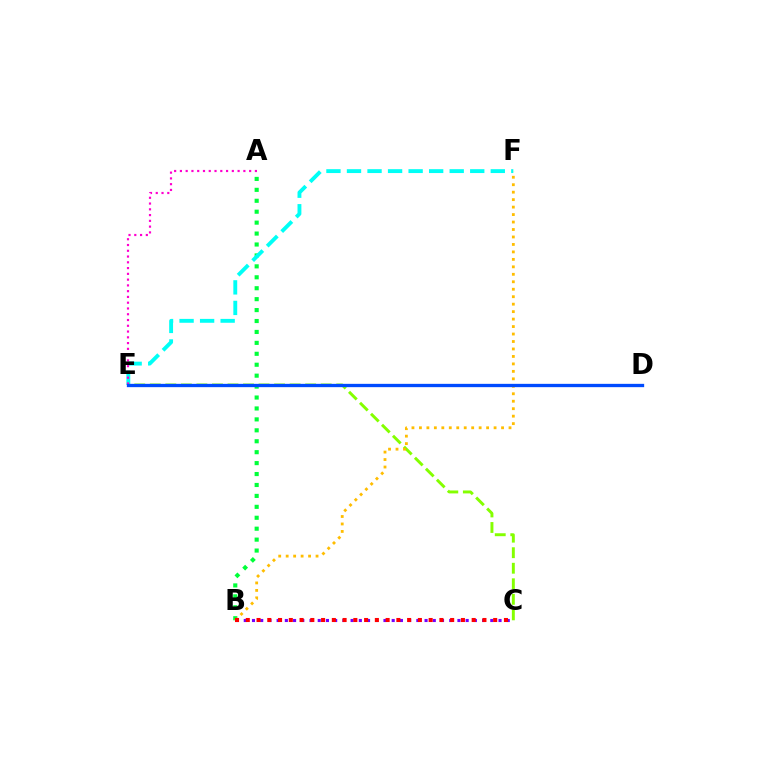{('A', 'B'): [{'color': '#00ff39', 'line_style': 'dotted', 'thickness': 2.97}], ('E', 'F'): [{'color': '#00fff6', 'line_style': 'dashed', 'thickness': 2.79}], ('C', 'E'): [{'color': '#84ff00', 'line_style': 'dashed', 'thickness': 2.11}], ('B', 'F'): [{'color': '#ffbd00', 'line_style': 'dotted', 'thickness': 2.03}], ('A', 'E'): [{'color': '#ff00cf', 'line_style': 'dotted', 'thickness': 1.57}], ('D', 'E'): [{'color': '#004bff', 'line_style': 'solid', 'thickness': 2.38}], ('B', 'C'): [{'color': '#7200ff', 'line_style': 'dotted', 'thickness': 2.23}, {'color': '#ff0000', 'line_style': 'dotted', 'thickness': 2.92}]}